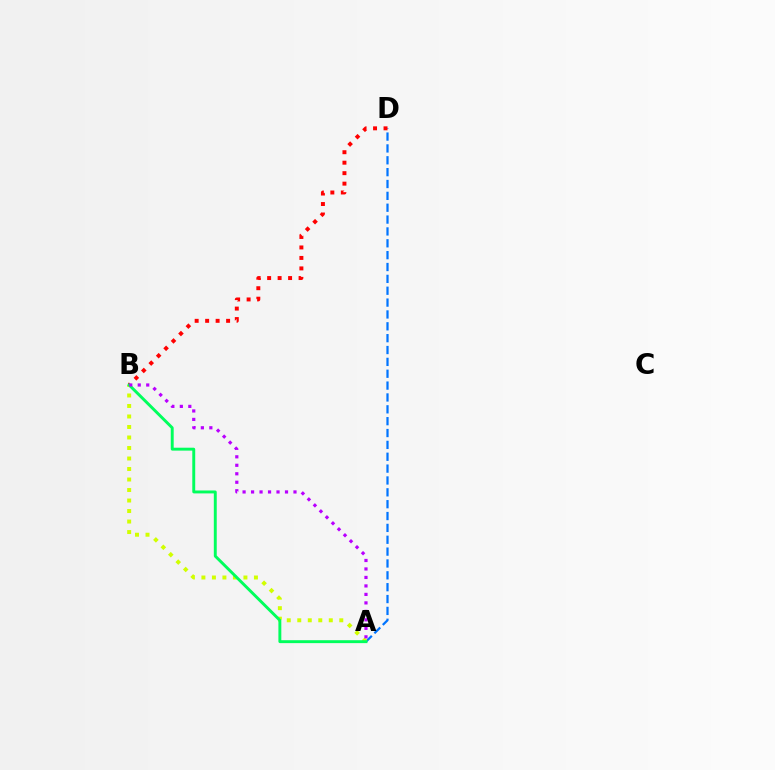{('A', 'D'): [{'color': '#0074ff', 'line_style': 'dashed', 'thickness': 1.61}], ('A', 'B'): [{'color': '#d1ff00', 'line_style': 'dotted', 'thickness': 2.85}, {'color': '#00ff5c', 'line_style': 'solid', 'thickness': 2.1}, {'color': '#b900ff', 'line_style': 'dotted', 'thickness': 2.31}], ('B', 'D'): [{'color': '#ff0000', 'line_style': 'dotted', 'thickness': 2.85}]}